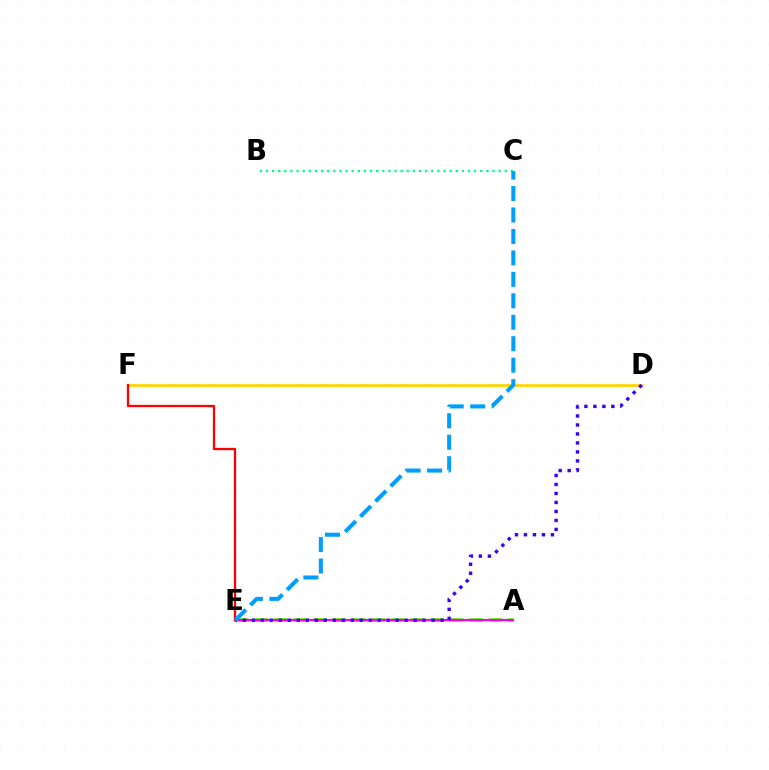{('D', 'F'): [{'color': '#ffd500', 'line_style': 'solid', 'thickness': 1.97}], ('B', 'C'): [{'color': '#00ff86', 'line_style': 'dotted', 'thickness': 1.66}], ('A', 'E'): [{'color': '#4fff00', 'line_style': 'dashed', 'thickness': 2.65}, {'color': '#ff00ed', 'line_style': 'solid', 'thickness': 1.57}], ('D', 'E'): [{'color': '#3700ff', 'line_style': 'dotted', 'thickness': 2.44}], ('E', 'F'): [{'color': '#ff0000', 'line_style': 'solid', 'thickness': 1.65}], ('C', 'E'): [{'color': '#009eff', 'line_style': 'dashed', 'thickness': 2.91}]}